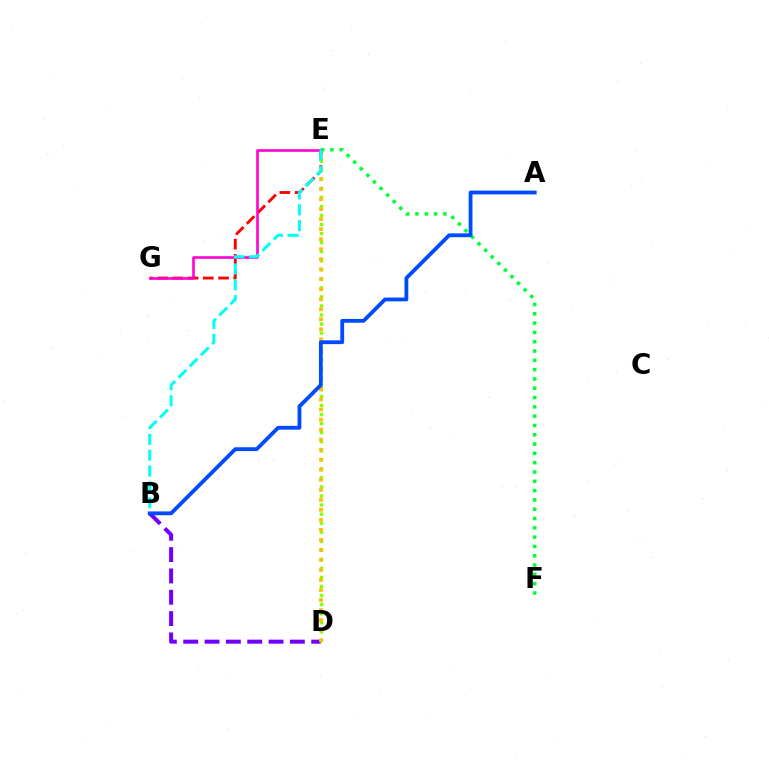{('B', 'D'): [{'color': '#7200ff', 'line_style': 'dashed', 'thickness': 2.9}], ('D', 'E'): [{'color': '#84ff00', 'line_style': 'dotted', 'thickness': 2.46}, {'color': '#ffbd00', 'line_style': 'dotted', 'thickness': 2.72}], ('E', 'G'): [{'color': '#ff0000', 'line_style': 'dashed', 'thickness': 2.07}, {'color': '#ff00cf', 'line_style': 'solid', 'thickness': 1.88}], ('E', 'F'): [{'color': '#00ff39', 'line_style': 'dotted', 'thickness': 2.53}], ('B', 'E'): [{'color': '#00fff6', 'line_style': 'dashed', 'thickness': 2.15}], ('A', 'B'): [{'color': '#004bff', 'line_style': 'solid', 'thickness': 2.75}]}